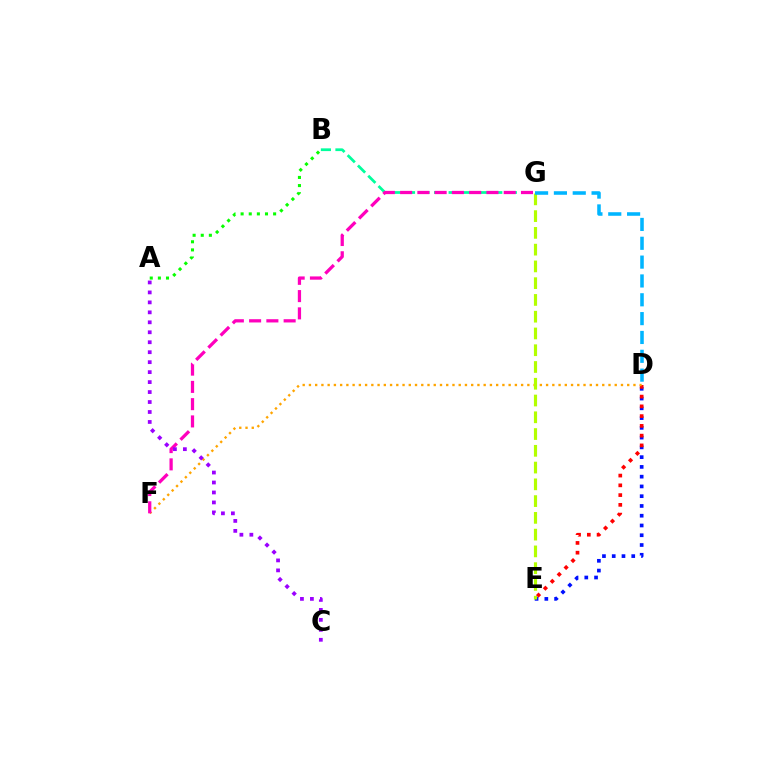{('D', 'E'): [{'color': '#0010ff', 'line_style': 'dotted', 'thickness': 2.65}, {'color': '#ff0000', 'line_style': 'dotted', 'thickness': 2.65}], ('B', 'G'): [{'color': '#00ff9d', 'line_style': 'dashed', 'thickness': 1.98}], ('A', 'B'): [{'color': '#08ff00', 'line_style': 'dotted', 'thickness': 2.21}], ('D', 'F'): [{'color': '#ffa500', 'line_style': 'dotted', 'thickness': 1.7}], ('F', 'G'): [{'color': '#ff00bd', 'line_style': 'dashed', 'thickness': 2.35}], ('A', 'C'): [{'color': '#9b00ff', 'line_style': 'dotted', 'thickness': 2.71}], ('E', 'G'): [{'color': '#b3ff00', 'line_style': 'dashed', 'thickness': 2.28}], ('D', 'G'): [{'color': '#00b5ff', 'line_style': 'dashed', 'thickness': 2.56}]}